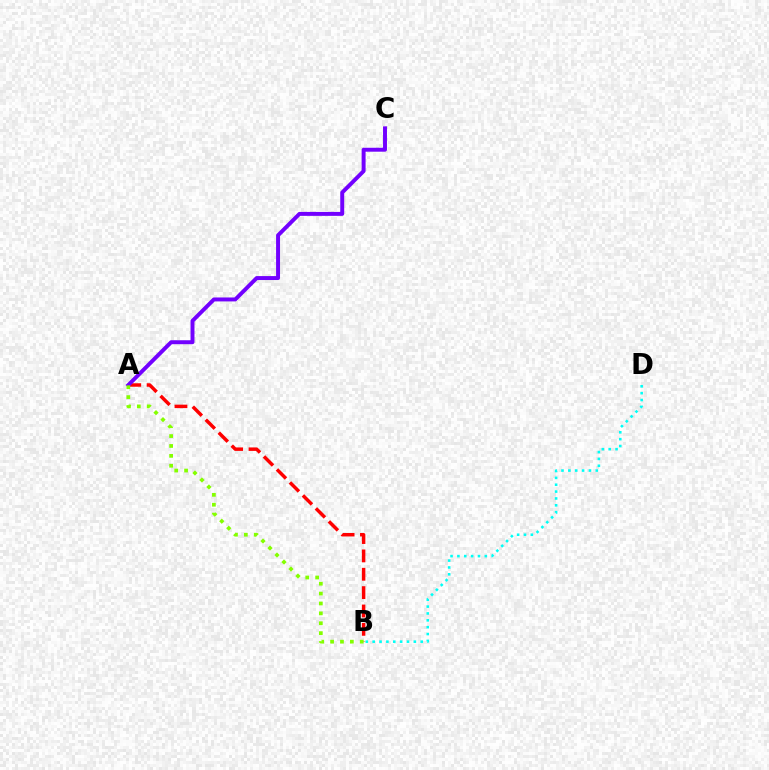{('A', 'B'): [{'color': '#ff0000', 'line_style': 'dashed', 'thickness': 2.49}, {'color': '#84ff00', 'line_style': 'dotted', 'thickness': 2.69}], ('A', 'C'): [{'color': '#7200ff', 'line_style': 'solid', 'thickness': 2.84}], ('B', 'D'): [{'color': '#00fff6', 'line_style': 'dotted', 'thickness': 1.86}]}